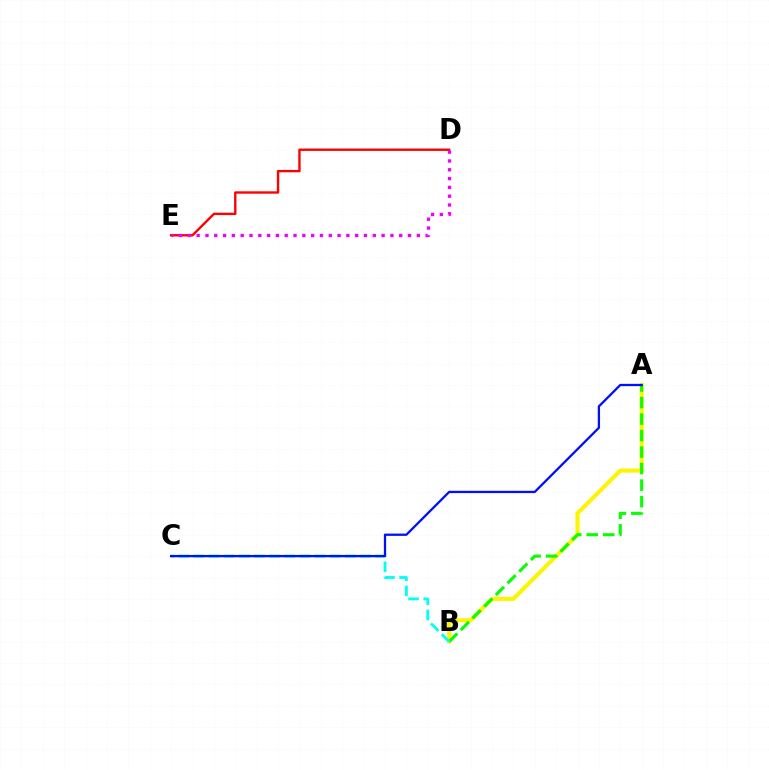{('A', 'B'): [{'color': '#fcf500', 'line_style': 'solid', 'thickness': 2.94}, {'color': '#08ff00', 'line_style': 'dashed', 'thickness': 2.24}], ('D', 'E'): [{'color': '#ff0000', 'line_style': 'solid', 'thickness': 1.71}, {'color': '#ee00ff', 'line_style': 'dotted', 'thickness': 2.39}], ('B', 'C'): [{'color': '#00fff6', 'line_style': 'dashed', 'thickness': 2.06}], ('A', 'C'): [{'color': '#0010ff', 'line_style': 'solid', 'thickness': 1.65}]}